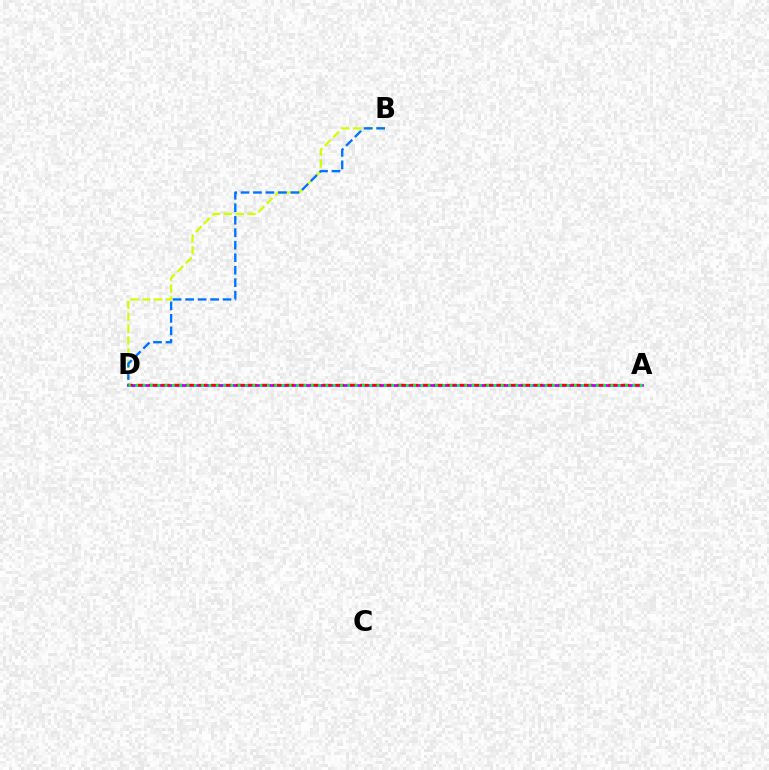{('B', 'D'): [{'color': '#d1ff00', 'line_style': 'dashed', 'thickness': 1.61}, {'color': '#0074ff', 'line_style': 'dashed', 'thickness': 1.7}], ('A', 'D'): [{'color': '#b900ff', 'line_style': 'solid', 'thickness': 1.99}, {'color': '#ff0000', 'line_style': 'dashed', 'thickness': 1.69}, {'color': '#00ff5c', 'line_style': 'dotted', 'thickness': 1.99}]}